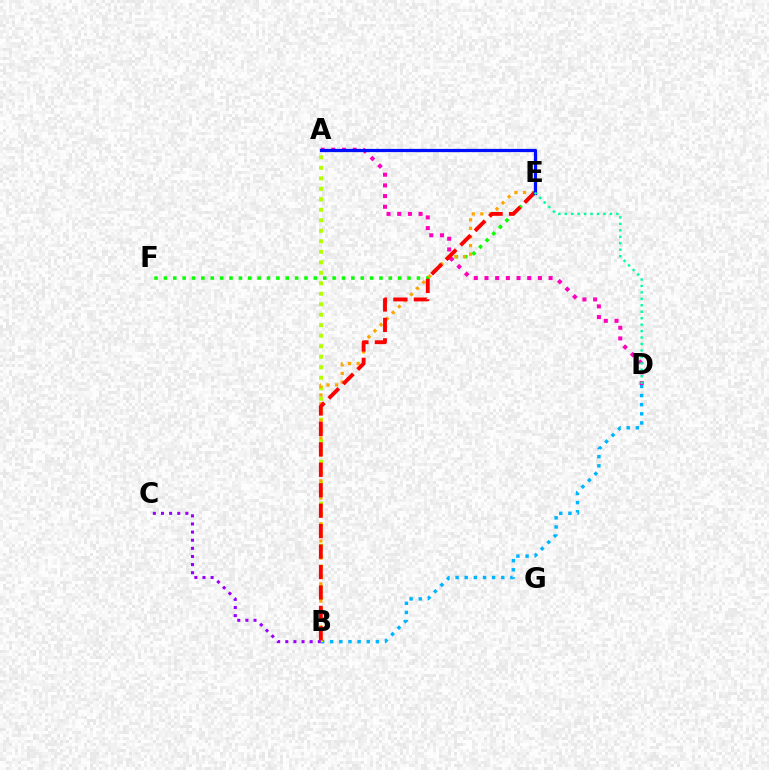{('B', 'D'): [{'color': '#00b5ff', 'line_style': 'dotted', 'thickness': 2.48}], ('A', 'B'): [{'color': '#b3ff00', 'line_style': 'dotted', 'thickness': 2.85}], ('E', 'F'): [{'color': '#08ff00', 'line_style': 'dotted', 'thickness': 2.55}], ('A', 'D'): [{'color': '#ff00bd', 'line_style': 'dotted', 'thickness': 2.9}], ('B', 'E'): [{'color': '#ffa500', 'line_style': 'dotted', 'thickness': 2.33}, {'color': '#ff0000', 'line_style': 'dashed', 'thickness': 2.78}], ('B', 'C'): [{'color': '#9b00ff', 'line_style': 'dotted', 'thickness': 2.21}], ('A', 'E'): [{'color': '#0010ff', 'line_style': 'solid', 'thickness': 2.33}], ('D', 'E'): [{'color': '#00ff9d', 'line_style': 'dotted', 'thickness': 1.75}]}